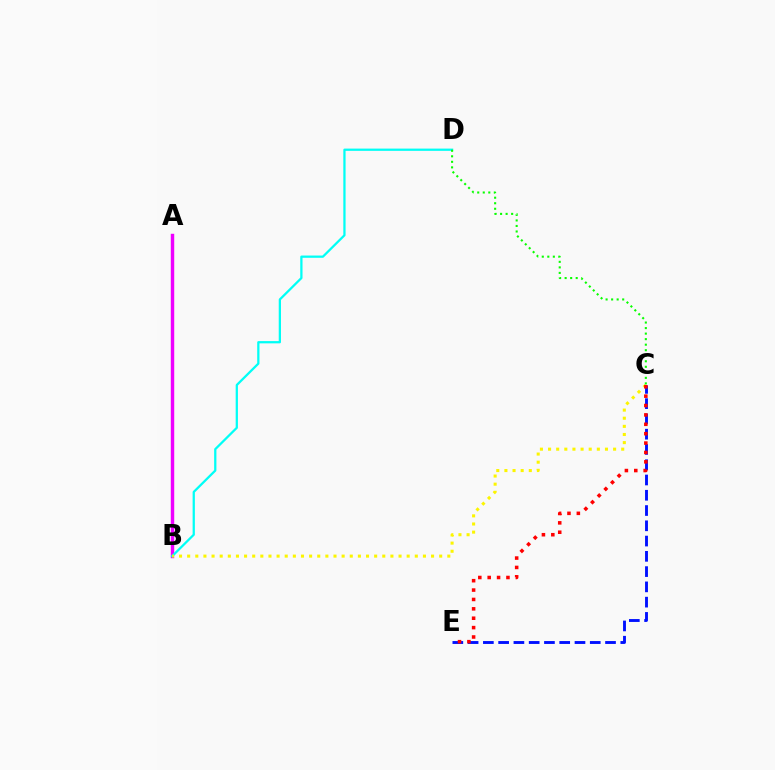{('C', 'E'): [{'color': '#0010ff', 'line_style': 'dashed', 'thickness': 2.07}, {'color': '#ff0000', 'line_style': 'dotted', 'thickness': 2.55}], ('A', 'B'): [{'color': '#ee00ff', 'line_style': 'solid', 'thickness': 2.48}], ('B', 'D'): [{'color': '#00fff6', 'line_style': 'solid', 'thickness': 1.63}], ('B', 'C'): [{'color': '#fcf500', 'line_style': 'dotted', 'thickness': 2.21}], ('C', 'D'): [{'color': '#08ff00', 'line_style': 'dotted', 'thickness': 1.5}]}